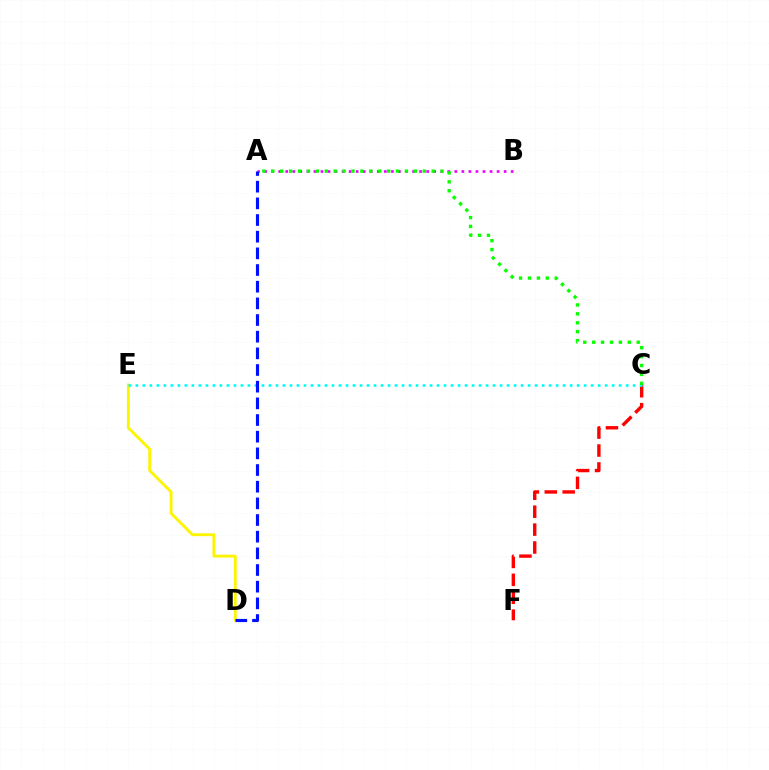{('C', 'F'): [{'color': '#ff0000', 'line_style': 'dashed', 'thickness': 2.43}], ('D', 'E'): [{'color': '#fcf500', 'line_style': 'solid', 'thickness': 2.06}], ('C', 'E'): [{'color': '#00fff6', 'line_style': 'dotted', 'thickness': 1.9}], ('A', 'B'): [{'color': '#ee00ff', 'line_style': 'dotted', 'thickness': 1.91}], ('A', 'D'): [{'color': '#0010ff', 'line_style': 'dashed', 'thickness': 2.26}], ('A', 'C'): [{'color': '#08ff00', 'line_style': 'dotted', 'thickness': 2.42}]}